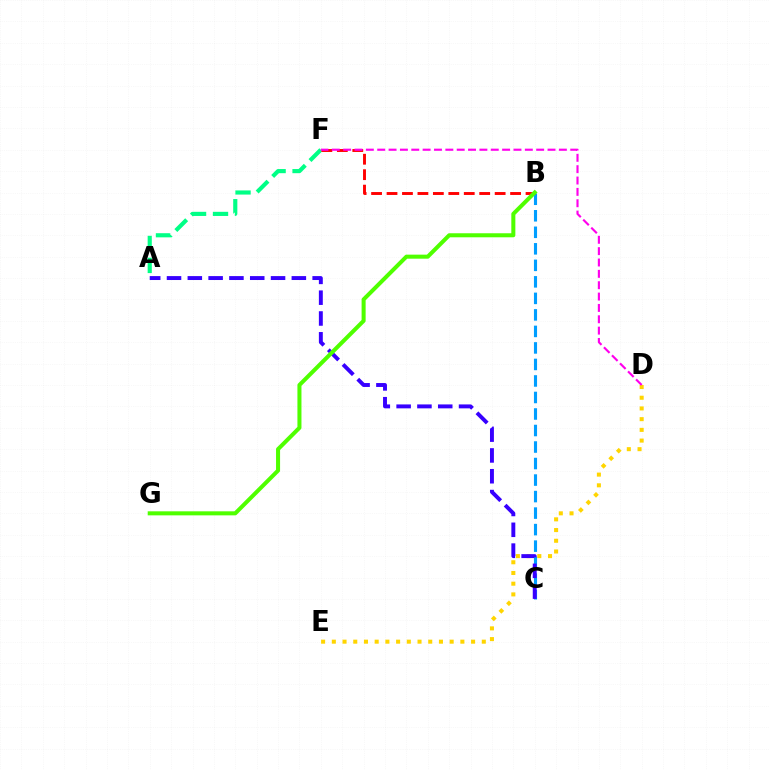{('D', 'E'): [{'color': '#ffd500', 'line_style': 'dotted', 'thickness': 2.91}], ('B', 'C'): [{'color': '#009eff', 'line_style': 'dashed', 'thickness': 2.24}], ('A', 'F'): [{'color': '#00ff86', 'line_style': 'dashed', 'thickness': 2.98}], ('B', 'F'): [{'color': '#ff0000', 'line_style': 'dashed', 'thickness': 2.1}], ('D', 'F'): [{'color': '#ff00ed', 'line_style': 'dashed', 'thickness': 1.54}], ('A', 'C'): [{'color': '#3700ff', 'line_style': 'dashed', 'thickness': 2.83}], ('B', 'G'): [{'color': '#4fff00', 'line_style': 'solid', 'thickness': 2.91}]}